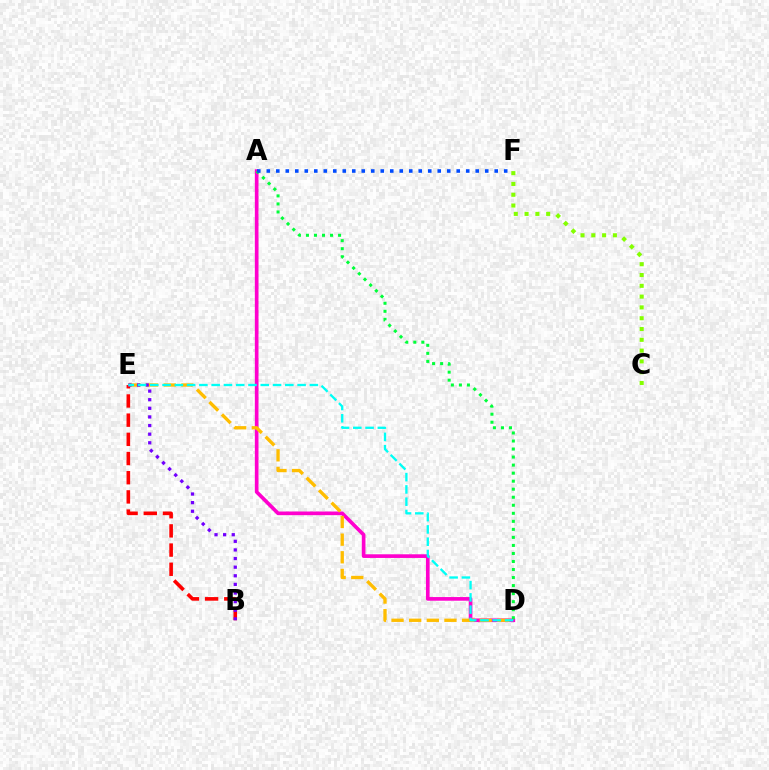{('B', 'E'): [{'color': '#ff0000', 'line_style': 'dashed', 'thickness': 2.61}, {'color': '#7200ff', 'line_style': 'dotted', 'thickness': 2.34}], ('C', 'F'): [{'color': '#84ff00', 'line_style': 'dotted', 'thickness': 2.93}], ('A', 'D'): [{'color': '#ff00cf', 'line_style': 'solid', 'thickness': 2.64}, {'color': '#00ff39', 'line_style': 'dotted', 'thickness': 2.18}], ('D', 'E'): [{'color': '#ffbd00', 'line_style': 'dashed', 'thickness': 2.4}, {'color': '#00fff6', 'line_style': 'dashed', 'thickness': 1.67}], ('A', 'F'): [{'color': '#004bff', 'line_style': 'dotted', 'thickness': 2.58}]}